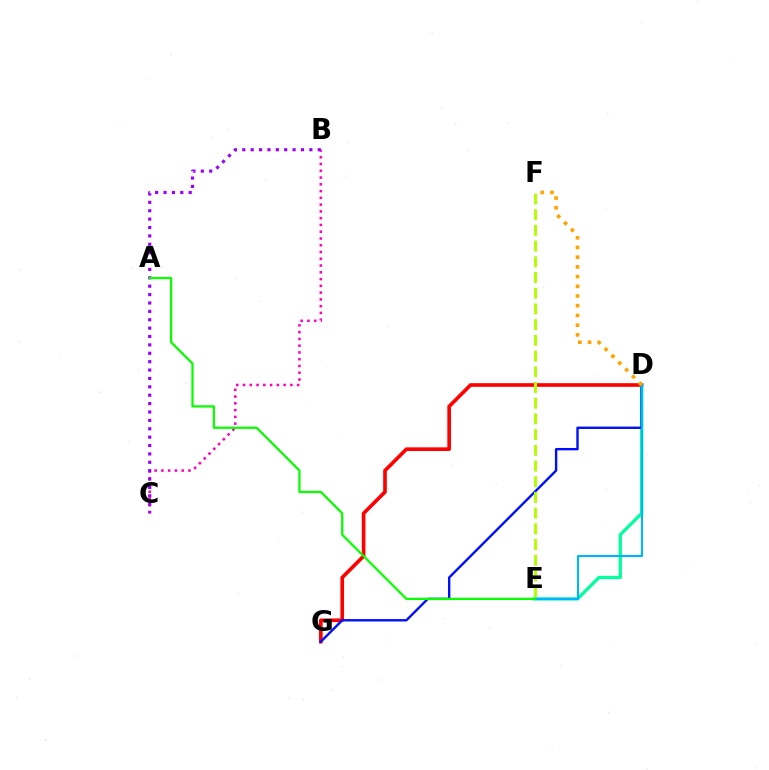{('D', 'G'): [{'color': '#ff0000', 'line_style': 'solid', 'thickness': 2.62}, {'color': '#0010ff', 'line_style': 'solid', 'thickness': 1.72}], ('B', 'C'): [{'color': '#ff00bd', 'line_style': 'dotted', 'thickness': 1.84}, {'color': '#9b00ff', 'line_style': 'dotted', 'thickness': 2.28}], ('D', 'E'): [{'color': '#00ff9d', 'line_style': 'solid', 'thickness': 2.35}, {'color': '#00b5ff', 'line_style': 'solid', 'thickness': 1.52}], ('D', 'F'): [{'color': '#ffa500', 'line_style': 'dotted', 'thickness': 2.64}], ('A', 'E'): [{'color': '#08ff00', 'line_style': 'solid', 'thickness': 1.62}], ('E', 'F'): [{'color': '#b3ff00', 'line_style': 'dashed', 'thickness': 2.13}]}